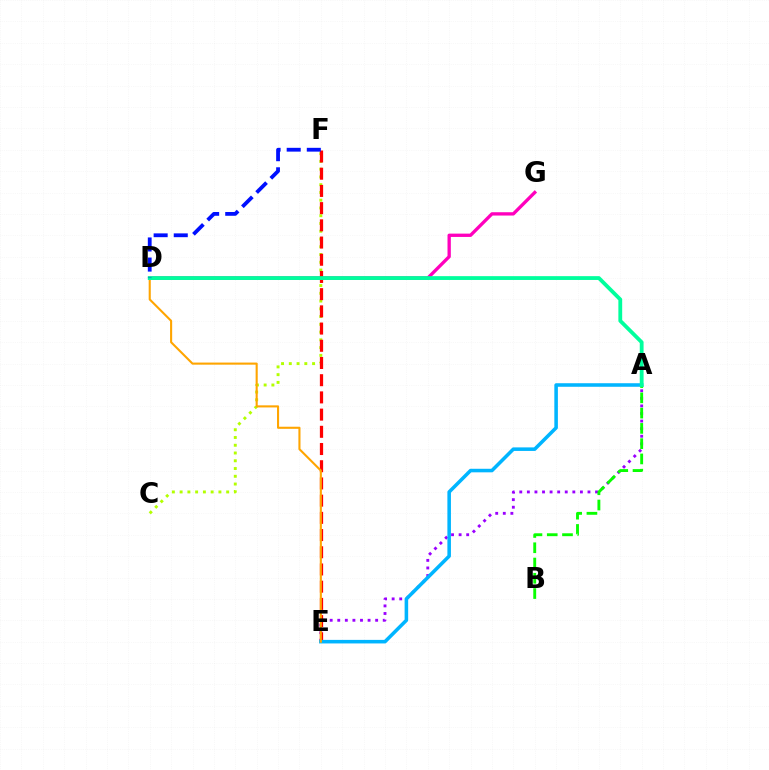{('A', 'E'): [{'color': '#9b00ff', 'line_style': 'dotted', 'thickness': 2.06}, {'color': '#00b5ff', 'line_style': 'solid', 'thickness': 2.55}], ('C', 'F'): [{'color': '#b3ff00', 'line_style': 'dotted', 'thickness': 2.11}], ('D', 'G'): [{'color': '#ff00bd', 'line_style': 'solid', 'thickness': 2.39}], ('E', 'F'): [{'color': '#ff0000', 'line_style': 'dashed', 'thickness': 2.34}], ('D', 'E'): [{'color': '#ffa500', 'line_style': 'solid', 'thickness': 1.51}], ('A', 'B'): [{'color': '#08ff00', 'line_style': 'dashed', 'thickness': 2.07}], ('A', 'D'): [{'color': '#00ff9d', 'line_style': 'solid', 'thickness': 2.75}], ('D', 'F'): [{'color': '#0010ff', 'line_style': 'dashed', 'thickness': 2.73}]}